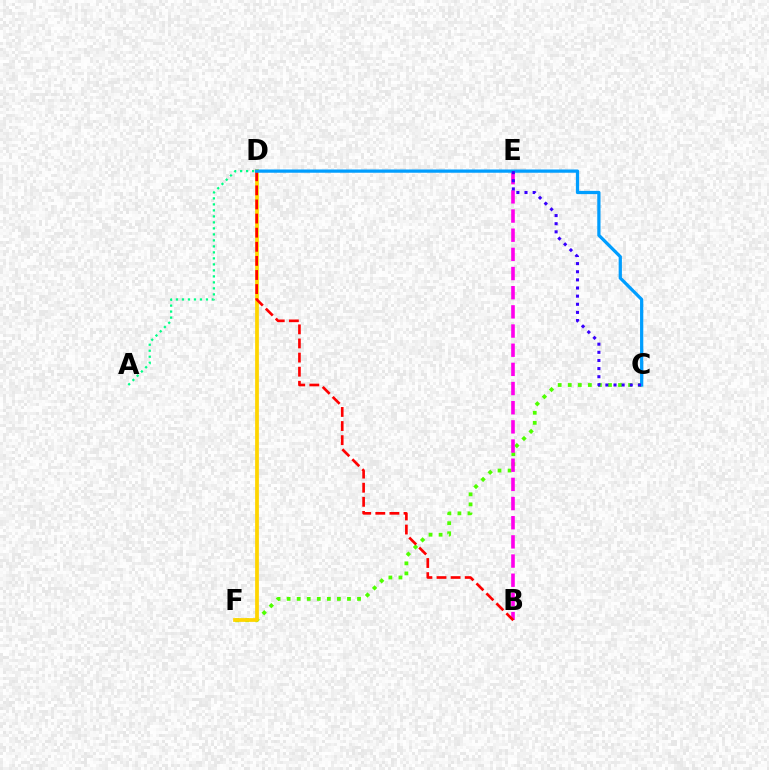{('C', 'F'): [{'color': '#4fff00', 'line_style': 'dotted', 'thickness': 2.73}], ('A', 'D'): [{'color': '#00ff86', 'line_style': 'dotted', 'thickness': 1.63}], ('D', 'F'): [{'color': '#ffd500', 'line_style': 'solid', 'thickness': 2.69}], ('B', 'E'): [{'color': '#ff00ed', 'line_style': 'dashed', 'thickness': 2.6}], ('B', 'D'): [{'color': '#ff0000', 'line_style': 'dashed', 'thickness': 1.92}], ('C', 'D'): [{'color': '#009eff', 'line_style': 'solid', 'thickness': 2.34}], ('C', 'E'): [{'color': '#3700ff', 'line_style': 'dotted', 'thickness': 2.21}]}